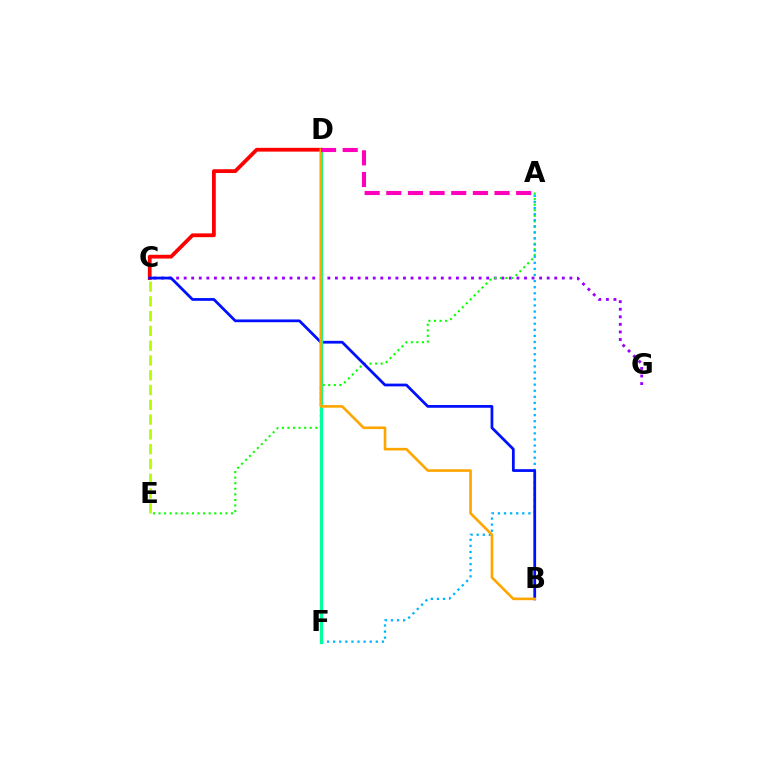{('C', 'G'): [{'color': '#9b00ff', 'line_style': 'dotted', 'thickness': 2.05}], ('A', 'E'): [{'color': '#08ff00', 'line_style': 'dotted', 'thickness': 1.51}], ('A', 'F'): [{'color': '#00b5ff', 'line_style': 'dotted', 'thickness': 1.66}], ('C', 'E'): [{'color': '#b3ff00', 'line_style': 'dashed', 'thickness': 2.01}], ('C', 'D'): [{'color': '#ff0000', 'line_style': 'solid', 'thickness': 2.72}], ('B', 'C'): [{'color': '#0010ff', 'line_style': 'solid', 'thickness': 1.98}], ('D', 'F'): [{'color': '#00ff9d', 'line_style': 'solid', 'thickness': 2.36}], ('B', 'D'): [{'color': '#ffa500', 'line_style': 'solid', 'thickness': 1.88}], ('A', 'D'): [{'color': '#ff00bd', 'line_style': 'dashed', 'thickness': 2.94}]}